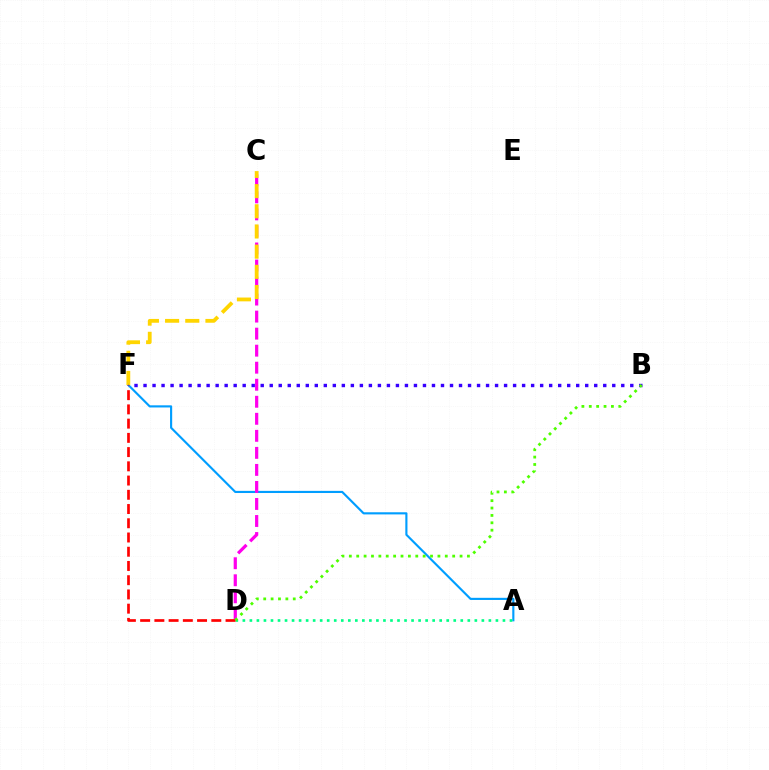{('A', 'F'): [{'color': '#009eff', 'line_style': 'solid', 'thickness': 1.54}], ('A', 'D'): [{'color': '#00ff86', 'line_style': 'dotted', 'thickness': 1.91}], ('C', 'D'): [{'color': '#ff00ed', 'line_style': 'dashed', 'thickness': 2.31}], ('C', 'F'): [{'color': '#ffd500', 'line_style': 'dashed', 'thickness': 2.74}], ('D', 'F'): [{'color': '#ff0000', 'line_style': 'dashed', 'thickness': 1.93}], ('B', 'F'): [{'color': '#3700ff', 'line_style': 'dotted', 'thickness': 2.45}], ('B', 'D'): [{'color': '#4fff00', 'line_style': 'dotted', 'thickness': 2.01}]}